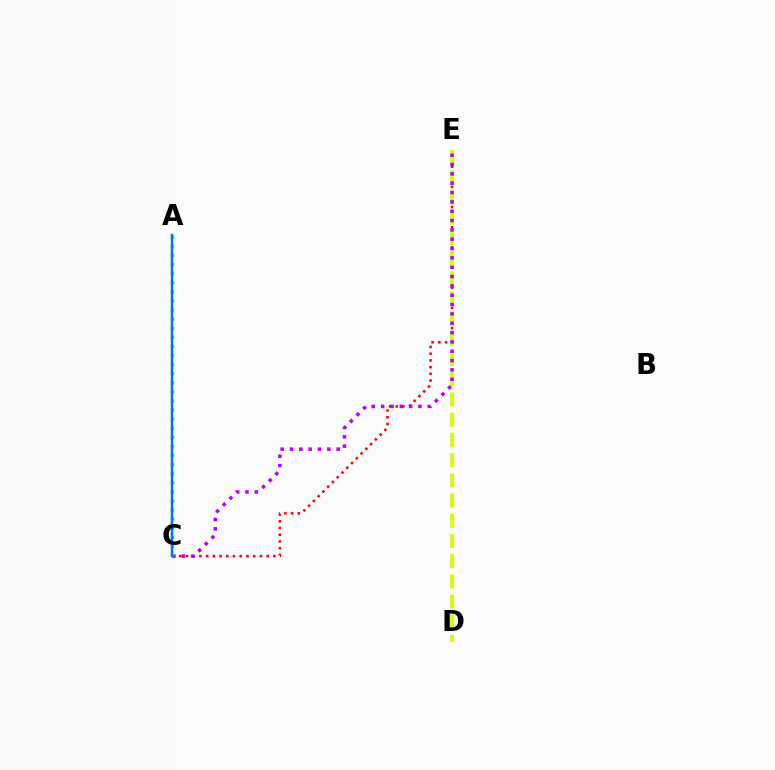{('C', 'E'): [{'color': '#ff0000', 'line_style': 'dotted', 'thickness': 1.83}, {'color': '#b900ff', 'line_style': 'dotted', 'thickness': 2.54}], ('D', 'E'): [{'color': '#d1ff00', 'line_style': 'dashed', 'thickness': 2.74}], ('A', 'C'): [{'color': '#00ff5c', 'line_style': 'dotted', 'thickness': 2.47}, {'color': '#0074ff', 'line_style': 'solid', 'thickness': 1.79}]}